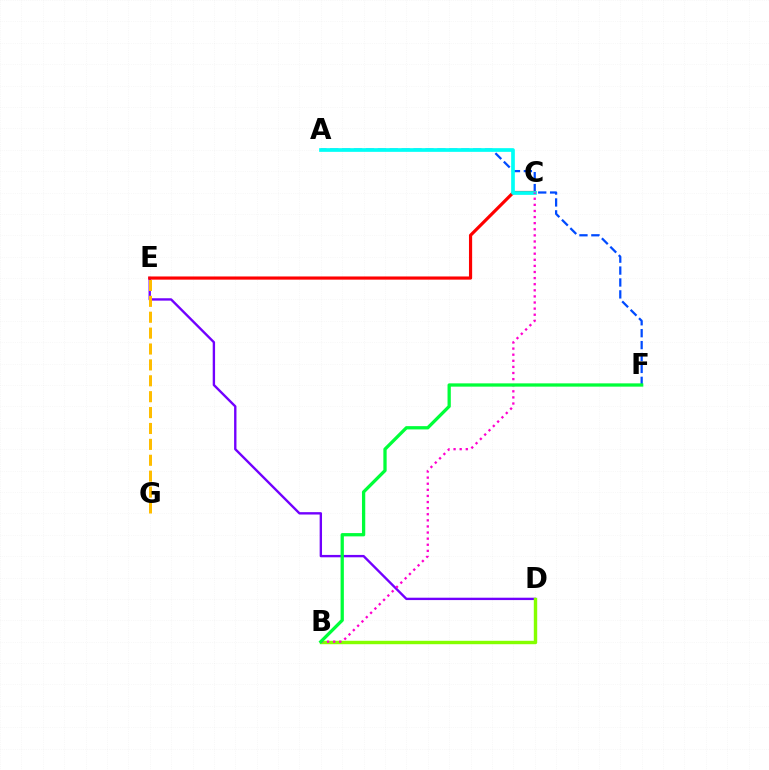{('A', 'F'): [{'color': '#004bff', 'line_style': 'dashed', 'thickness': 1.62}], ('D', 'E'): [{'color': '#7200ff', 'line_style': 'solid', 'thickness': 1.71}], ('E', 'G'): [{'color': '#ffbd00', 'line_style': 'dashed', 'thickness': 2.16}], ('C', 'E'): [{'color': '#ff0000', 'line_style': 'solid', 'thickness': 2.28}], ('A', 'C'): [{'color': '#00fff6', 'line_style': 'solid', 'thickness': 2.66}], ('B', 'D'): [{'color': '#84ff00', 'line_style': 'solid', 'thickness': 2.46}], ('B', 'C'): [{'color': '#ff00cf', 'line_style': 'dotted', 'thickness': 1.66}], ('B', 'F'): [{'color': '#00ff39', 'line_style': 'solid', 'thickness': 2.36}]}